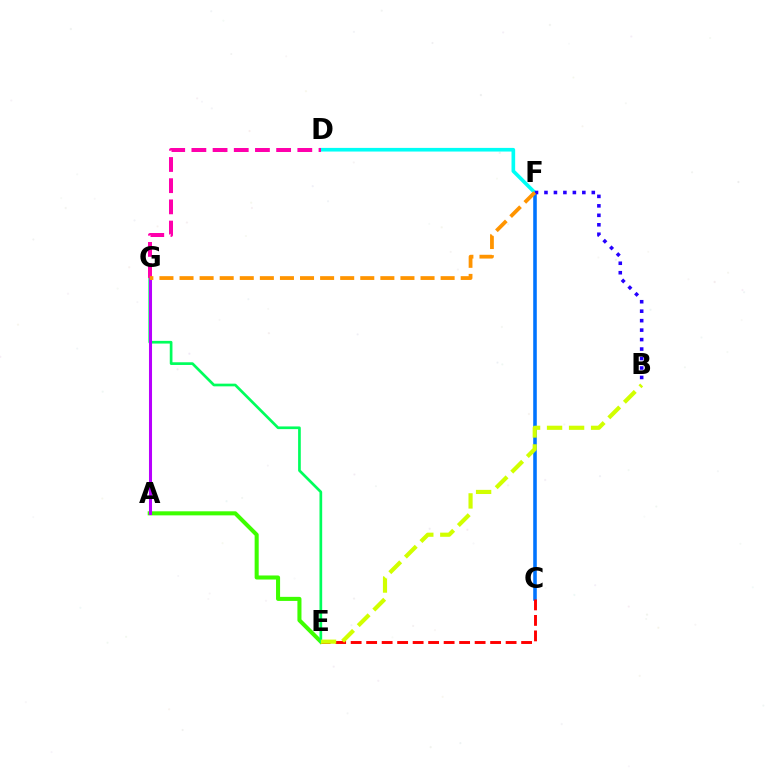{('C', 'F'): [{'color': '#0074ff', 'line_style': 'solid', 'thickness': 2.57}], ('A', 'E'): [{'color': '#3dff00', 'line_style': 'solid', 'thickness': 2.92}], ('D', 'F'): [{'color': '#00fff6', 'line_style': 'solid', 'thickness': 2.63}], ('E', 'G'): [{'color': '#00ff5c', 'line_style': 'solid', 'thickness': 1.94}], ('A', 'G'): [{'color': '#b900ff', 'line_style': 'solid', 'thickness': 2.19}], ('D', 'G'): [{'color': '#ff00ac', 'line_style': 'dashed', 'thickness': 2.88}], ('C', 'E'): [{'color': '#ff0000', 'line_style': 'dashed', 'thickness': 2.11}], ('B', 'F'): [{'color': '#2500ff', 'line_style': 'dotted', 'thickness': 2.57}], ('B', 'E'): [{'color': '#d1ff00', 'line_style': 'dashed', 'thickness': 2.99}], ('F', 'G'): [{'color': '#ff9400', 'line_style': 'dashed', 'thickness': 2.73}]}